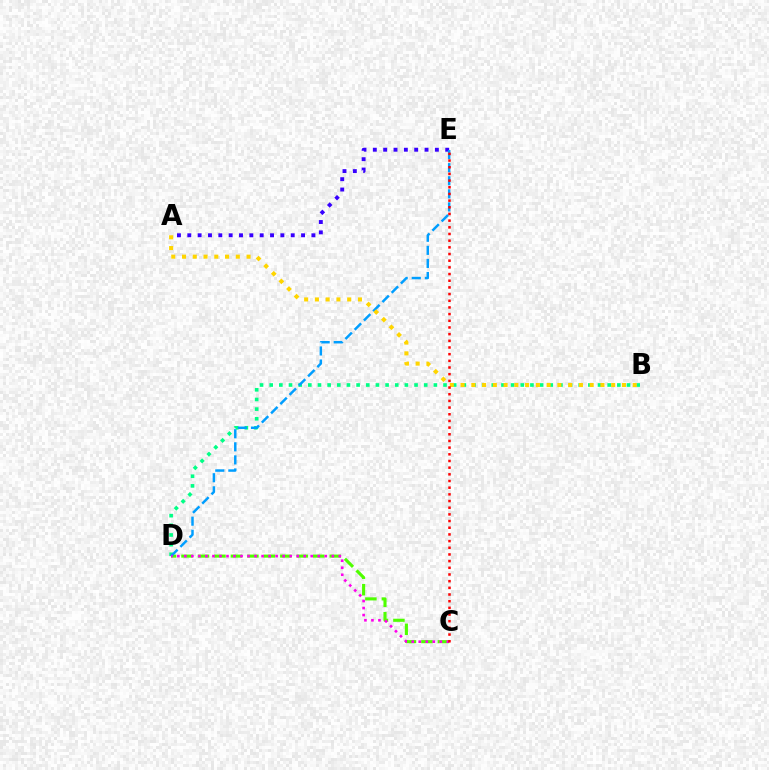{('C', 'D'): [{'color': '#4fff00', 'line_style': 'dashed', 'thickness': 2.24}, {'color': '#ff00ed', 'line_style': 'dotted', 'thickness': 1.91}], ('B', 'D'): [{'color': '#00ff86', 'line_style': 'dotted', 'thickness': 2.62}], ('A', 'E'): [{'color': '#3700ff', 'line_style': 'dotted', 'thickness': 2.81}], ('D', 'E'): [{'color': '#009eff', 'line_style': 'dashed', 'thickness': 1.78}], ('A', 'B'): [{'color': '#ffd500', 'line_style': 'dotted', 'thickness': 2.92}], ('C', 'E'): [{'color': '#ff0000', 'line_style': 'dotted', 'thickness': 1.81}]}